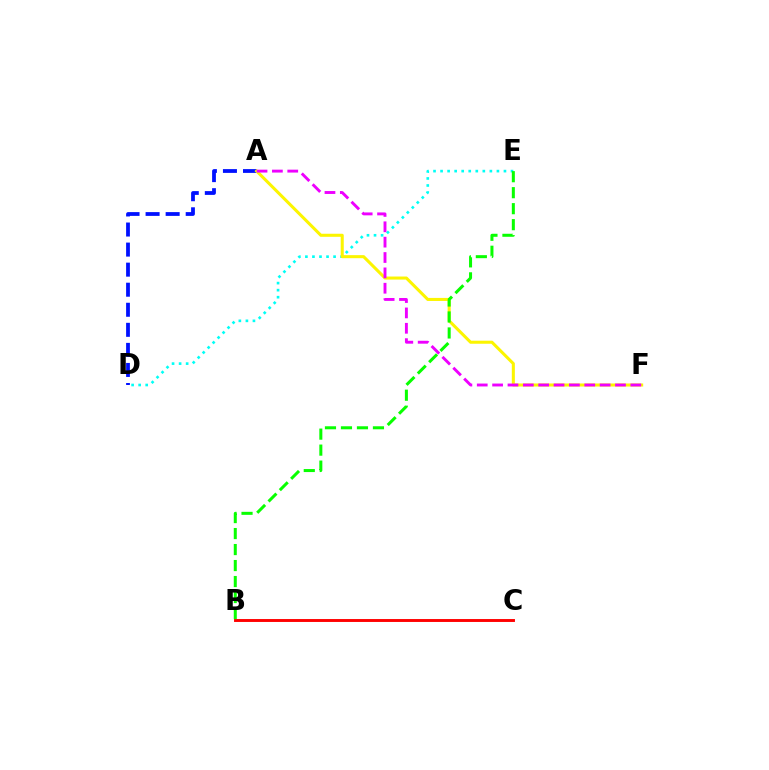{('A', 'D'): [{'color': '#0010ff', 'line_style': 'dashed', 'thickness': 2.72}], ('D', 'E'): [{'color': '#00fff6', 'line_style': 'dotted', 'thickness': 1.91}], ('A', 'F'): [{'color': '#fcf500', 'line_style': 'solid', 'thickness': 2.2}, {'color': '#ee00ff', 'line_style': 'dashed', 'thickness': 2.09}], ('B', 'C'): [{'color': '#ff0000', 'line_style': 'solid', 'thickness': 2.09}], ('B', 'E'): [{'color': '#08ff00', 'line_style': 'dashed', 'thickness': 2.17}]}